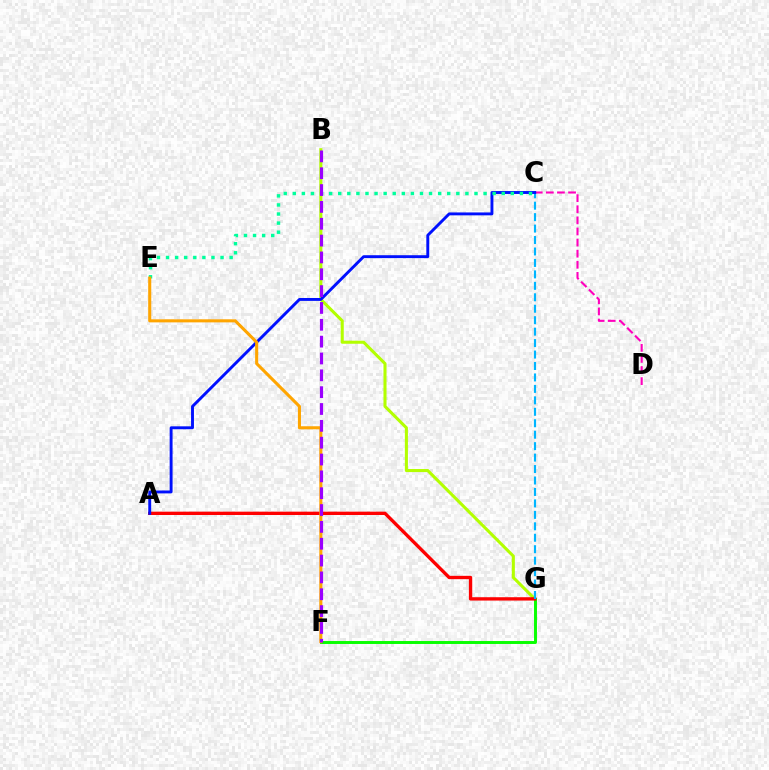{('B', 'G'): [{'color': '#b3ff00', 'line_style': 'solid', 'thickness': 2.21}], ('F', 'G'): [{'color': '#08ff00', 'line_style': 'solid', 'thickness': 2.12}], ('C', 'D'): [{'color': '#ff00bd', 'line_style': 'dashed', 'thickness': 1.51}], ('A', 'G'): [{'color': '#ff0000', 'line_style': 'solid', 'thickness': 2.41}], ('C', 'G'): [{'color': '#00b5ff', 'line_style': 'dashed', 'thickness': 1.56}], ('A', 'C'): [{'color': '#0010ff', 'line_style': 'solid', 'thickness': 2.09}], ('C', 'E'): [{'color': '#00ff9d', 'line_style': 'dotted', 'thickness': 2.47}], ('E', 'F'): [{'color': '#ffa500', 'line_style': 'solid', 'thickness': 2.21}], ('B', 'F'): [{'color': '#9b00ff', 'line_style': 'dashed', 'thickness': 2.29}]}